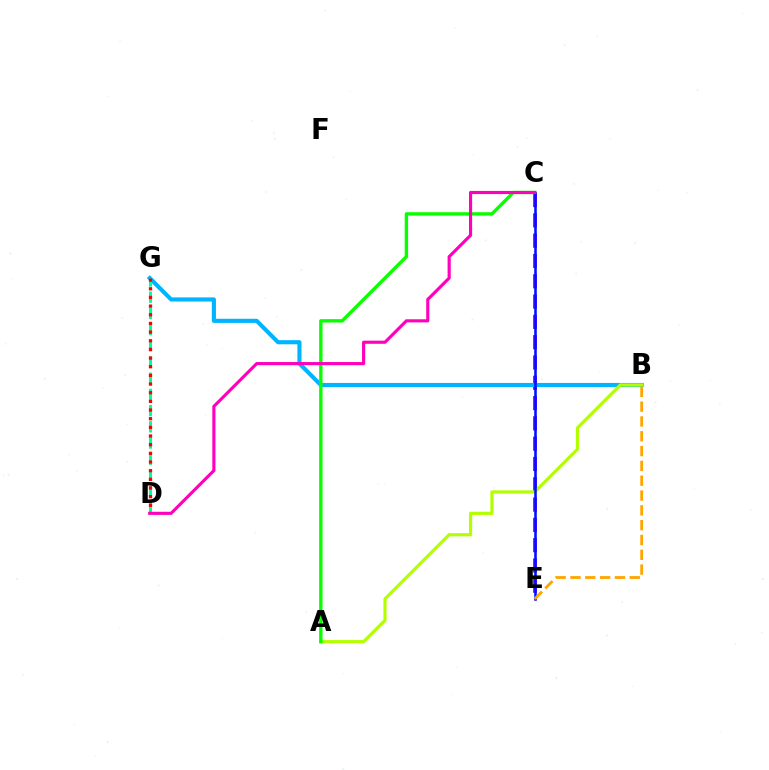{('C', 'E'): [{'color': '#9b00ff', 'line_style': 'dashed', 'thickness': 2.76}, {'color': '#0010ff', 'line_style': 'solid', 'thickness': 1.85}], ('B', 'G'): [{'color': '#00b5ff', 'line_style': 'solid', 'thickness': 2.97}], ('D', 'G'): [{'color': '#00ff9d', 'line_style': 'dashed', 'thickness': 2.2}, {'color': '#ff0000', 'line_style': 'dotted', 'thickness': 2.35}], ('A', 'B'): [{'color': '#b3ff00', 'line_style': 'solid', 'thickness': 2.3}], ('A', 'C'): [{'color': '#08ff00', 'line_style': 'solid', 'thickness': 2.43}], ('B', 'E'): [{'color': '#ffa500', 'line_style': 'dashed', 'thickness': 2.01}], ('C', 'D'): [{'color': '#ff00bd', 'line_style': 'solid', 'thickness': 2.26}]}